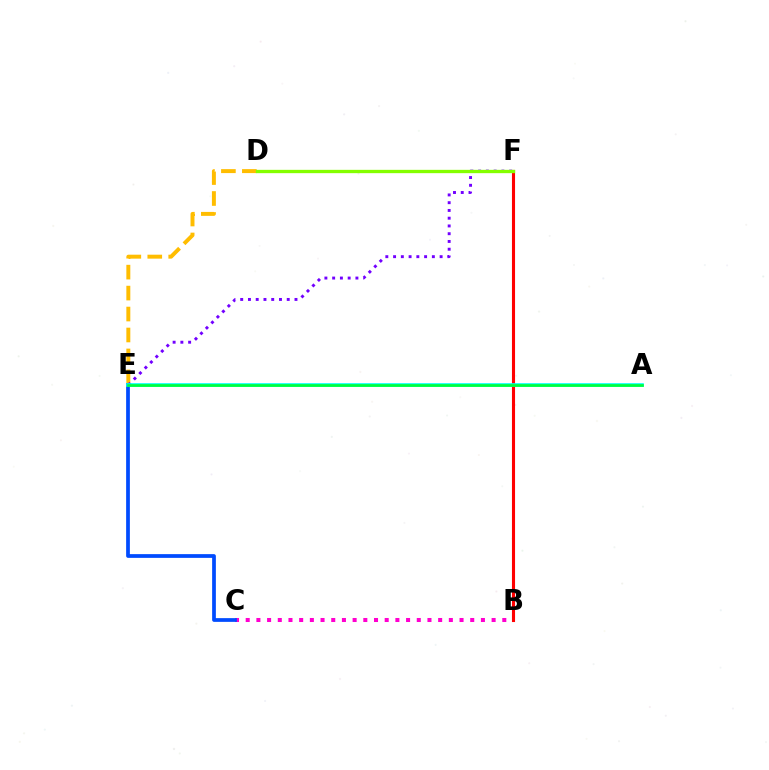{('B', 'F'): [{'color': '#ff0000', 'line_style': 'solid', 'thickness': 2.23}], ('D', 'E'): [{'color': '#ffbd00', 'line_style': 'dashed', 'thickness': 2.85}], ('B', 'C'): [{'color': '#ff00cf', 'line_style': 'dotted', 'thickness': 2.9}], ('E', 'F'): [{'color': '#7200ff', 'line_style': 'dotted', 'thickness': 2.11}], ('C', 'E'): [{'color': '#004bff', 'line_style': 'solid', 'thickness': 2.69}], ('A', 'E'): [{'color': '#00fff6', 'line_style': 'solid', 'thickness': 2.61}, {'color': '#00ff39', 'line_style': 'solid', 'thickness': 1.91}], ('D', 'F'): [{'color': '#84ff00', 'line_style': 'solid', 'thickness': 2.39}]}